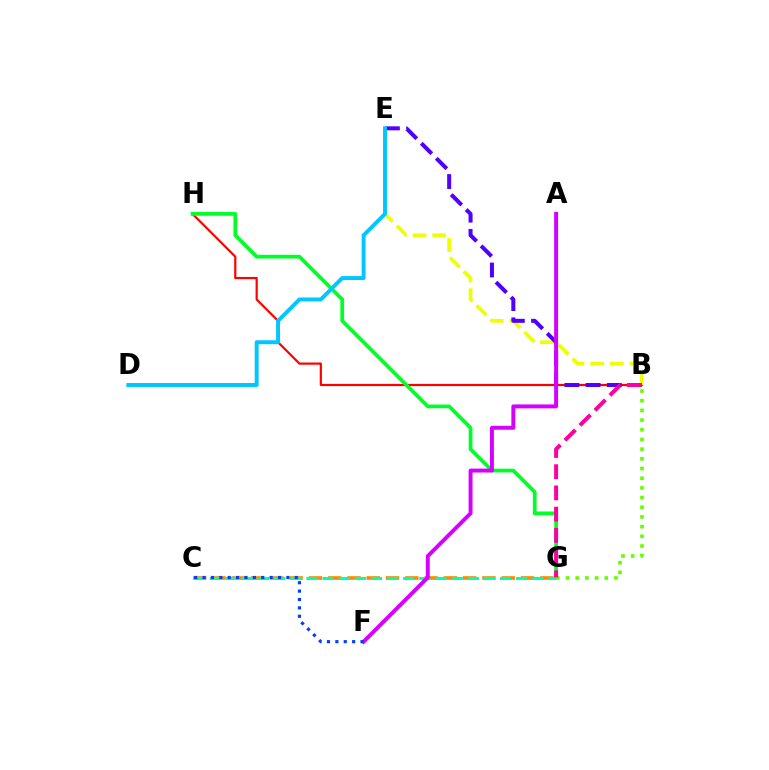{('B', 'H'): [{'color': '#ff0000', 'line_style': 'solid', 'thickness': 1.58}], ('B', 'E'): [{'color': '#eeff00', 'line_style': 'dashed', 'thickness': 2.67}, {'color': '#4f00ff', 'line_style': 'dashed', 'thickness': 2.88}], ('C', 'G'): [{'color': '#ff8800', 'line_style': 'dashed', 'thickness': 2.62}, {'color': '#00ffaf', 'line_style': 'dashed', 'thickness': 2.19}], ('G', 'H'): [{'color': '#00ff27', 'line_style': 'solid', 'thickness': 2.68}], ('B', 'G'): [{'color': '#66ff00', 'line_style': 'dotted', 'thickness': 2.63}, {'color': '#ff00a0', 'line_style': 'dashed', 'thickness': 2.88}], ('A', 'F'): [{'color': '#d600ff', 'line_style': 'solid', 'thickness': 2.84}], ('D', 'E'): [{'color': '#00c7ff', 'line_style': 'solid', 'thickness': 2.84}], ('C', 'F'): [{'color': '#003fff', 'line_style': 'dotted', 'thickness': 2.28}]}